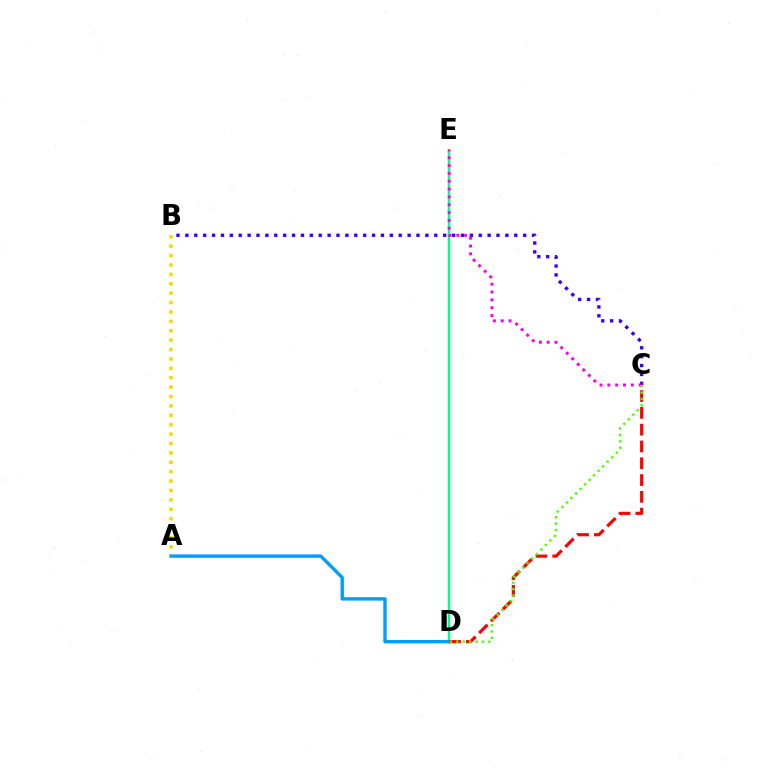{('B', 'C'): [{'color': '#3700ff', 'line_style': 'dotted', 'thickness': 2.42}], ('A', 'B'): [{'color': '#ffd500', 'line_style': 'dotted', 'thickness': 2.55}], ('D', 'E'): [{'color': '#00ff86', 'line_style': 'solid', 'thickness': 1.74}], ('A', 'D'): [{'color': '#009eff', 'line_style': 'solid', 'thickness': 2.44}], ('C', 'D'): [{'color': '#ff0000', 'line_style': 'dashed', 'thickness': 2.28}, {'color': '#4fff00', 'line_style': 'dotted', 'thickness': 1.74}], ('C', 'E'): [{'color': '#ff00ed', 'line_style': 'dotted', 'thickness': 2.13}]}